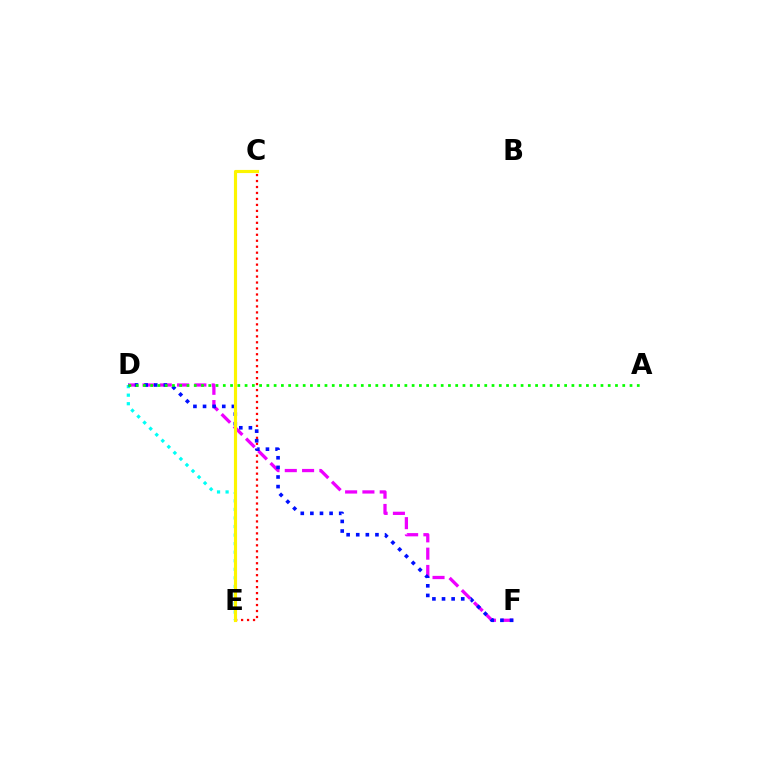{('D', 'E'): [{'color': '#00fff6', 'line_style': 'dotted', 'thickness': 2.32}], ('C', 'E'): [{'color': '#ff0000', 'line_style': 'dotted', 'thickness': 1.62}, {'color': '#fcf500', 'line_style': 'solid', 'thickness': 2.26}], ('D', 'F'): [{'color': '#ee00ff', 'line_style': 'dashed', 'thickness': 2.35}, {'color': '#0010ff', 'line_style': 'dotted', 'thickness': 2.61}], ('A', 'D'): [{'color': '#08ff00', 'line_style': 'dotted', 'thickness': 1.97}]}